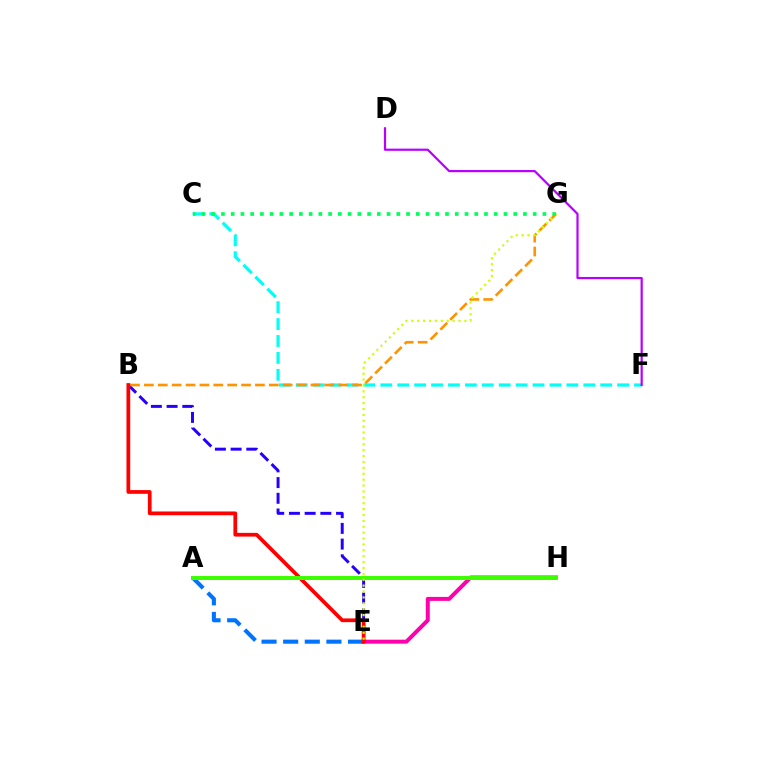{('B', 'E'): [{'color': '#2500ff', 'line_style': 'dashed', 'thickness': 2.13}, {'color': '#ff0000', 'line_style': 'solid', 'thickness': 2.68}], ('A', 'E'): [{'color': '#0074ff', 'line_style': 'dashed', 'thickness': 2.94}], ('E', 'H'): [{'color': '#ff00ac', 'line_style': 'solid', 'thickness': 2.86}], ('C', 'F'): [{'color': '#00fff6', 'line_style': 'dashed', 'thickness': 2.3}], ('B', 'G'): [{'color': '#ff9400', 'line_style': 'dashed', 'thickness': 1.89}], ('A', 'H'): [{'color': '#3dff00', 'line_style': 'solid', 'thickness': 2.87}], ('E', 'G'): [{'color': '#d1ff00', 'line_style': 'dotted', 'thickness': 1.6}], ('D', 'F'): [{'color': '#b900ff', 'line_style': 'solid', 'thickness': 1.59}], ('C', 'G'): [{'color': '#00ff5c', 'line_style': 'dotted', 'thickness': 2.65}]}